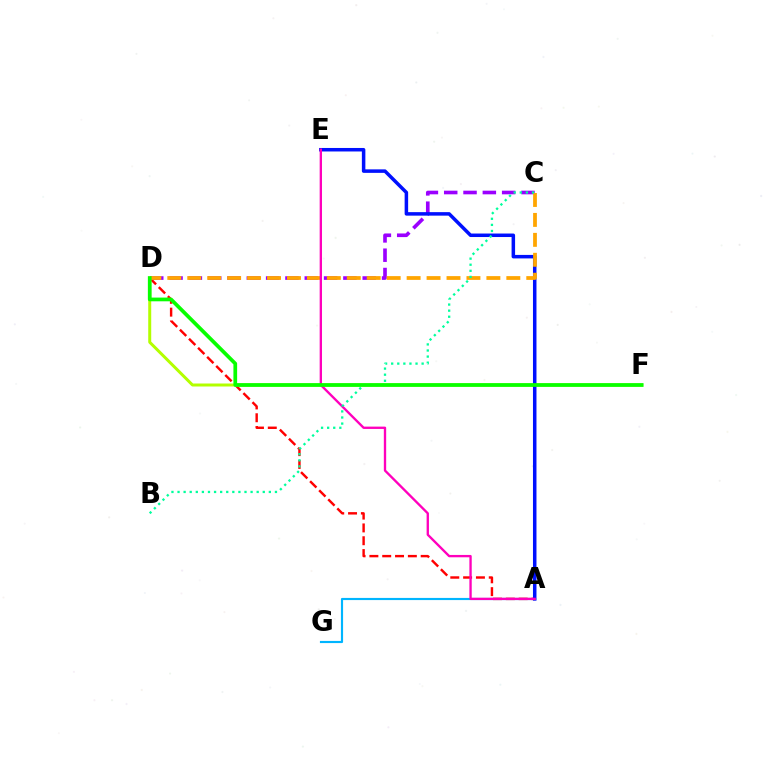{('A', 'G'): [{'color': '#00b5ff', 'line_style': 'solid', 'thickness': 1.55}], ('A', 'D'): [{'color': '#ff0000', 'line_style': 'dashed', 'thickness': 1.74}], ('D', 'F'): [{'color': '#b3ff00', 'line_style': 'solid', 'thickness': 2.15}, {'color': '#08ff00', 'line_style': 'solid', 'thickness': 2.67}], ('C', 'D'): [{'color': '#9b00ff', 'line_style': 'dashed', 'thickness': 2.62}, {'color': '#ffa500', 'line_style': 'dashed', 'thickness': 2.71}], ('A', 'E'): [{'color': '#0010ff', 'line_style': 'solid', 'thickness': 2.52}, {'color': '#ff00bd', 'line_style': 'solid', 'thickness': 1.68}], ('B', 'C'): [{'color': '#00ff9d', 'line_style': 'dotted', 'thickness': 1.65}]}